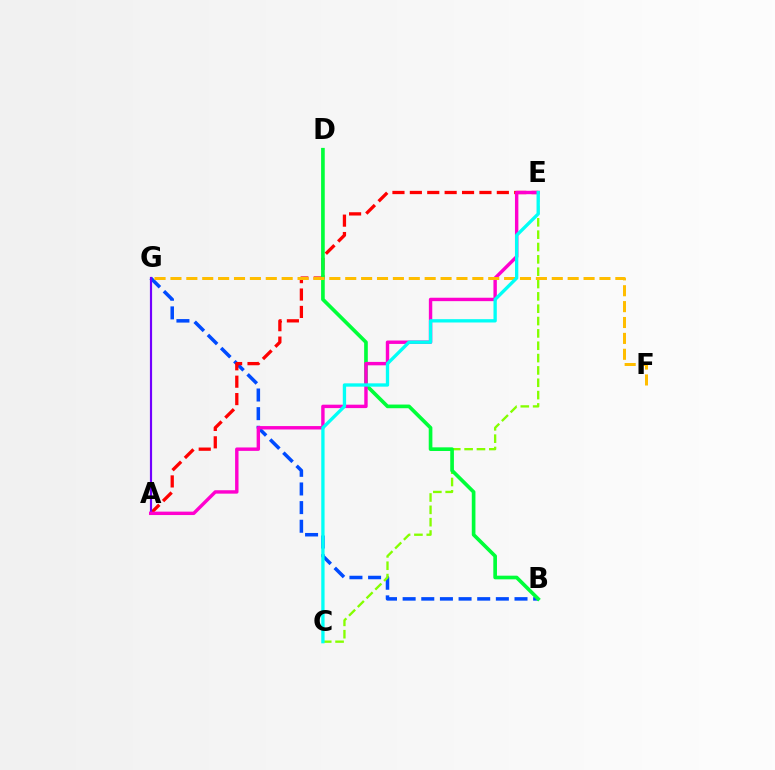{('B', 'G'): [{'color': '#004bff', 'line_style': 'dashed', 'thickness': 2.53}], ('C', 'E'): [{'color': '#84ff00', 'line_style': 'dashed', 'thickness': 1.68}, {'color': '#00fff6', 'line_style': 'solid', 'thickness': 2.39}], ('A', 'E'): [{'color': '#ff0000', 'line_style': 'dashed', 'thickness': 2.36}, {'color': '#ff00cf', 'line_style': 'solid', 'thickness': 2.46}], ('A', 'G'): [{'color': '#7200ff', 'line_style': 'solid', 'thickness': 1.57}], ('B', 'D'): [{'color': '#00ff39', 'line_style': 'solid', 'thickness': 2.63}], ('F', 'G'): [{'color': '#ffbd00', 'line_style': 'dashed', 'thickness': 2.16}]}